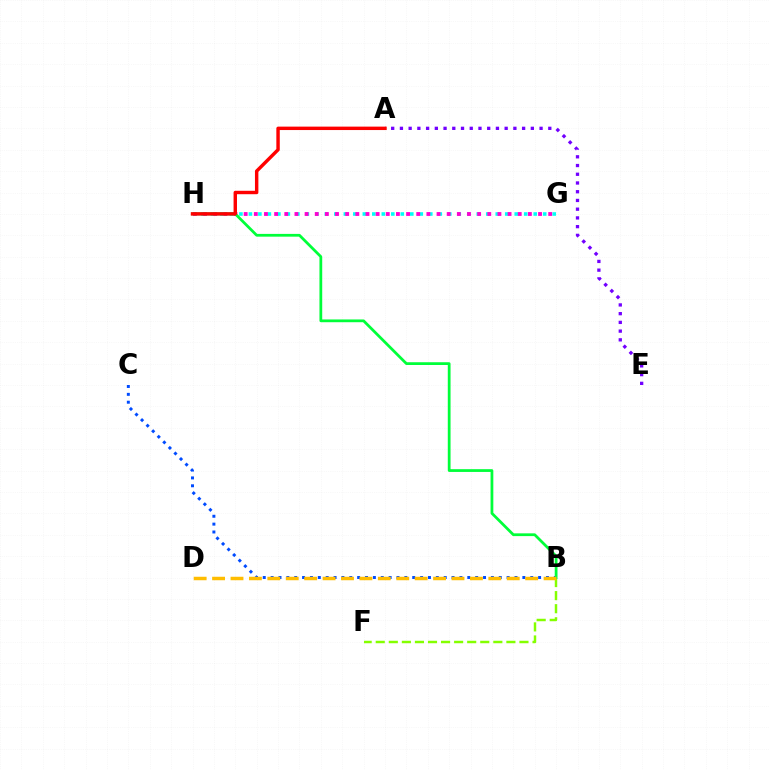{('G', 'H'): [{'color': '#00fff6', 'line_style': 'dotted', 'thickness': 2.58}, {'color': '#ff00cf', 'line_style': 'dotted', 'thickness': 2.76}], ('B', 'F'): [{'color': '#84ff00', 'line_style': 'dashed', 'thickness': 1.78}], ('A', 'E'): [{'color': '#7200ff', 'line_style': 'dotted', 'thickness': 2.37}], ('B', 'C'): [{'color': '#004bff', 'line_style': 'dotted', 'thickness': 2.14}], ('B', 'H'): [{'color': '#00ff39', 'line_style': 'solid', 'thickness': 1.99}], ('A', 'H'): [{'color': '#ff0000', 'line_style': 'solid', 'thickness': 2.47}], ('B', 'D'): [{'color': '#ffbd00', 'line_style': 'dashed', 'thickness': 2.5}]}